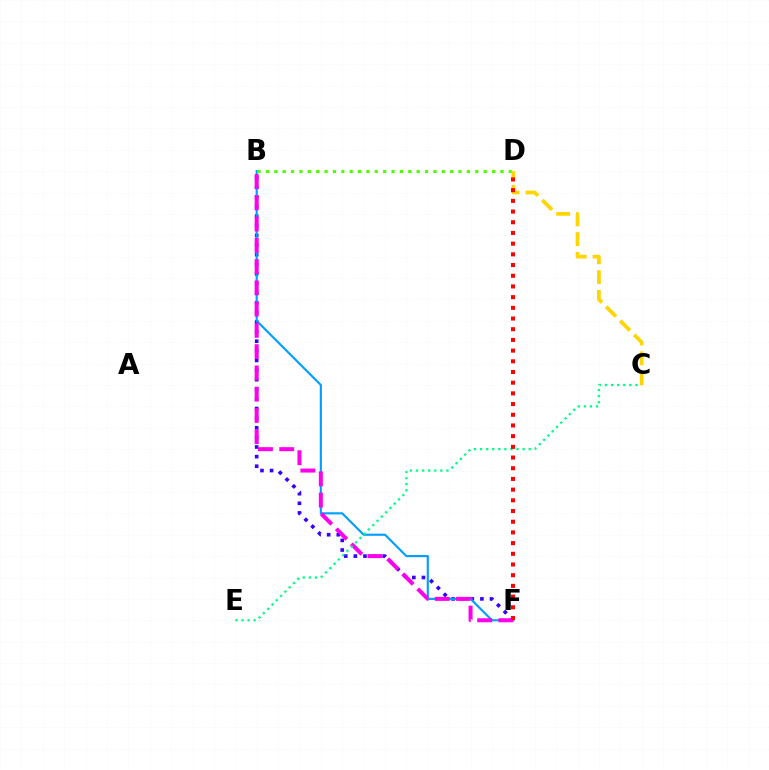{('B', 'F'): [{'color': '#3700ff', 'line_style': 'dotted', 'thickness': 2.61}, {'color': '#009eff', 'line_style': 'solid', 'thickness': 1.53}, {'color': '#ff00ed', 'line_style': 'dashed', 'thickness': 2.89}], ('B', 'D'): [{'color': '#4fff00', 'line_style': 'dotted', 'thickness': 2.27}], ('C', 'D'): [{'color': '#ffd500', 'line_style': 'dashed', 'thickness': 2.69}], ('C', 'E'): [{'color': '#00ff86', 'line_style': 'dotted', 'thickness': 1.65}], ('D', 'F'): [{'color': '#ff0000', 'line_style': 'dotted', 'thickness': 2.91}]}